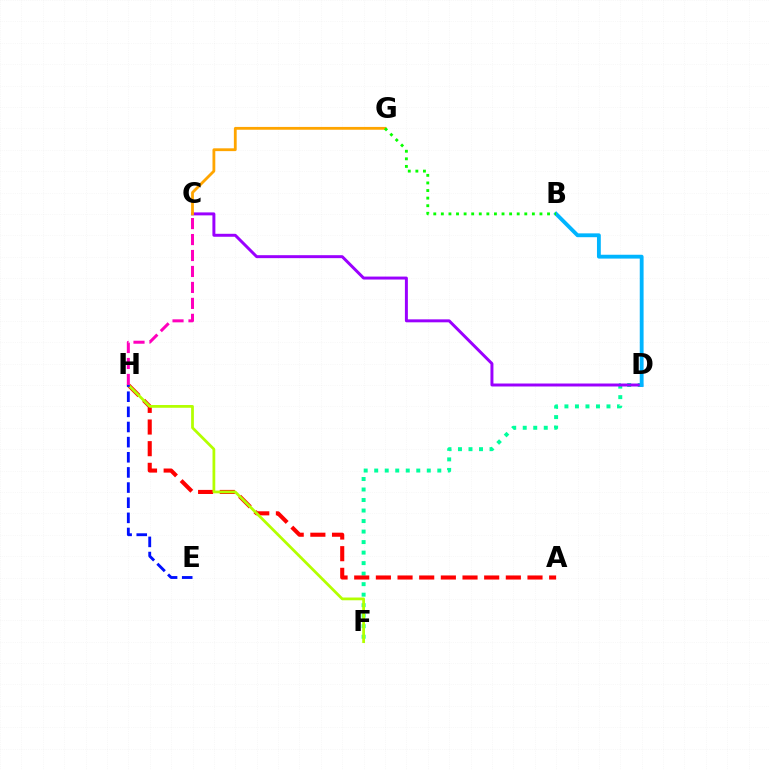{('D', 'F'): [{'color': '#00ff9d', 'line_style': 'dotted', 'thickness': 2.86}], ('C', 'D'): [{'color': '#9b00ff', 'line_style': 'solid', 'thickness': 2.13}], ('A', 'H'): [{'color': '#ff0000', 'line_style': 'dashed', 'thickness': 2.94}], ('F', 'H'): [{'color': '#b3ff00', 'line_style': 'solid', 'thickness': 1.98}], ('C', 'G'): [{'color': '#ffa500', 'line_style': 'solid', 'thickness': 2.02}], ('E', 'H'): [{'color': '#0010ff', 'line_style': 'dashed', 'thickness': 2.06}], ('B', 'D'): [{'color': '#00b5ff', 'line_style': 'solid', 'thickness': 2.76}], ('B', 'G'): [{'color': '#08ff00', 'line_style': 'dotted', 'thickness': 2.06}], ('C', 'H'): [{'color': '#ff00bd', 'line_style': 'dashed', 'thickness': 2.17}]}